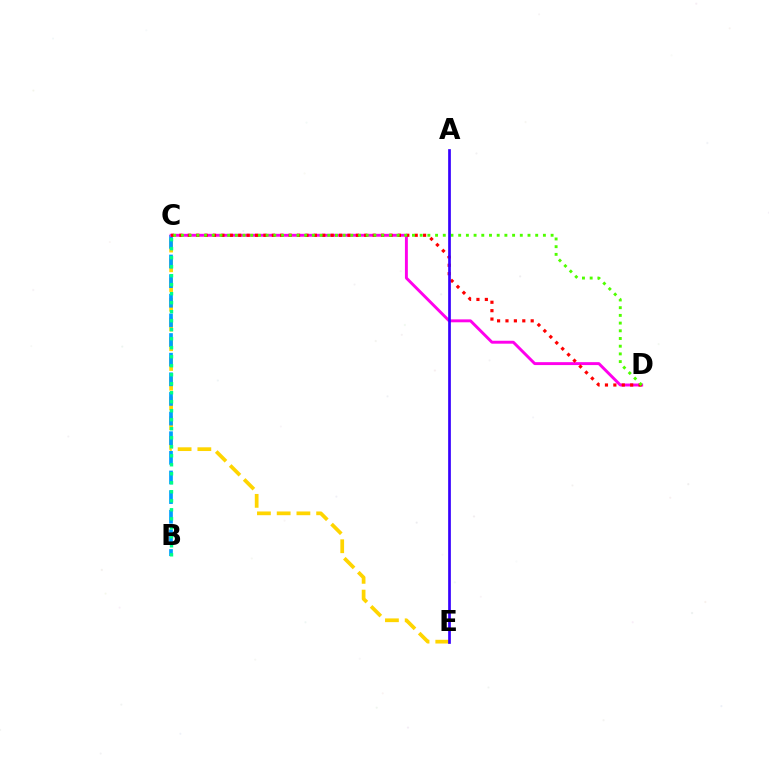{('C', 'E'): [{'color': '#ffd500', 'line_style': 'dashed', 'thickness': 2.68}], ('B', 'C'): [{'color': '#009eff', 'line_style': 'dashed', 'thickness': 2.67}, {'color': '#00ff86', 'line_style': 'dotted', 'thickness': 2.45}], ('C', 'D'): [{'color': '#ff00ed', 'line_style': 'solid', 'thickness': 2.1}, {'color': '#ff0000', 'line_style': 'dotted', 'thickness': 2.28}, {'color': '#4fff00', 'line_style': 'dotted', 'thickness': 2.09}], ('A', 'E'): [{'color': '#3700ff', 'line_style': 'solid', 'thickness': 1.94}]}